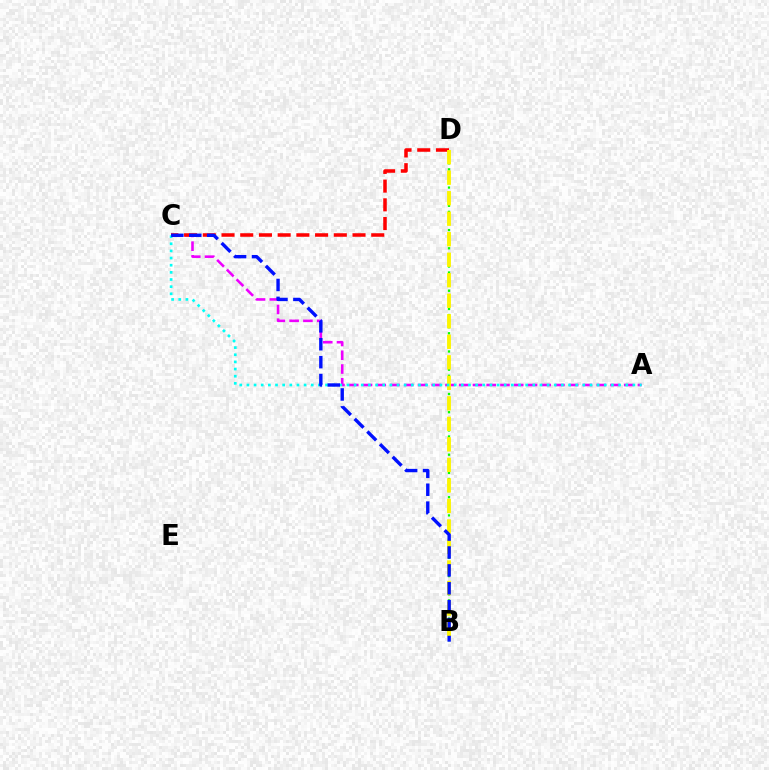{('A', 'C'): [{'color': '#ee00ff', 'line_style': 'dashed', 'thickness': 1.87}, {'color': '#00fff6', 'line_style': 'dotted', 'thickness': 1.94}], ('B', 'D'): [{'color': '#08ff00', 'line_style': 'dotted', 'thickness': 1.65}, {'color': '#fcf500', 'line_style': 'dashed', 'thickness': 2.79}], ('C', 'D'): [{'color': '#ff0000', 'line_style': 'dashed', 'thickness': 2.54}], ('B', 'C'): [{'color': '#0010ff', 'line_style': 'dashed', 'thickness': 2.43}]}